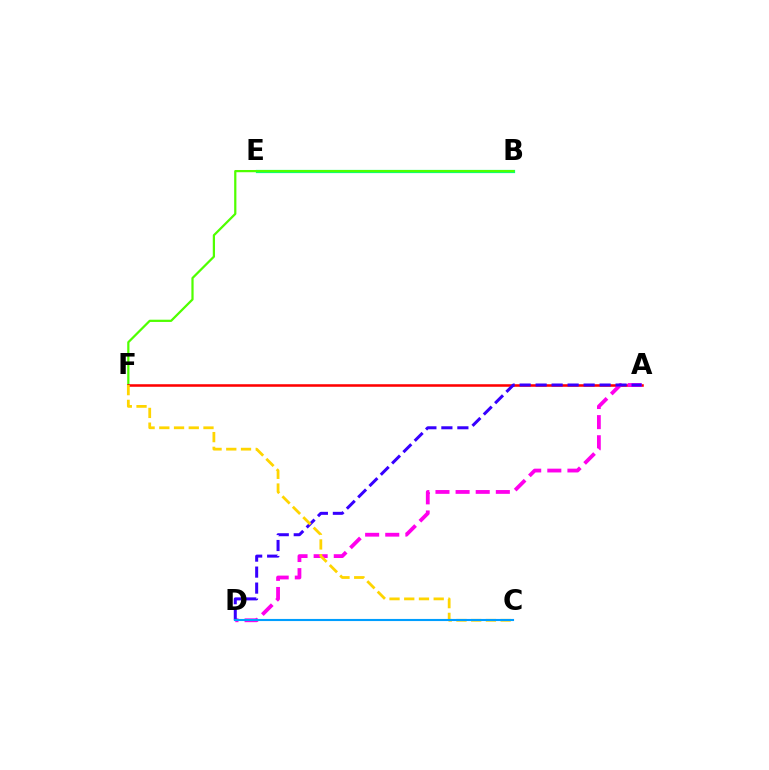{('B', 'E'): [{'color': '#00ff86', 'line_style': 'solid', 'thickness': 2.32}], ('B', 'F'): [{'color': '#4fff00', 'line_style': 'solid', 'thickness': 1.61}], ('A', 'F'): [{'color': '#ff0000', 'line_style': 'solid', 'thickness': 1.83}], ('A', 'D'): [{'color': '#ff00ed', 'line_style': 'dashed', 'thickness': 2.73}, {'color': '#3700ff', 'line_style': 'dashed', 'thickness': 2.17}], ('C', 'F'): [{'color': '#ffd500', 'line_style': 'dashed', 'thickness': 2.0}], ('C', 'D'): [{'color': '#009eff', 'line_style': 'solid', 'thickness': 1.53}]}